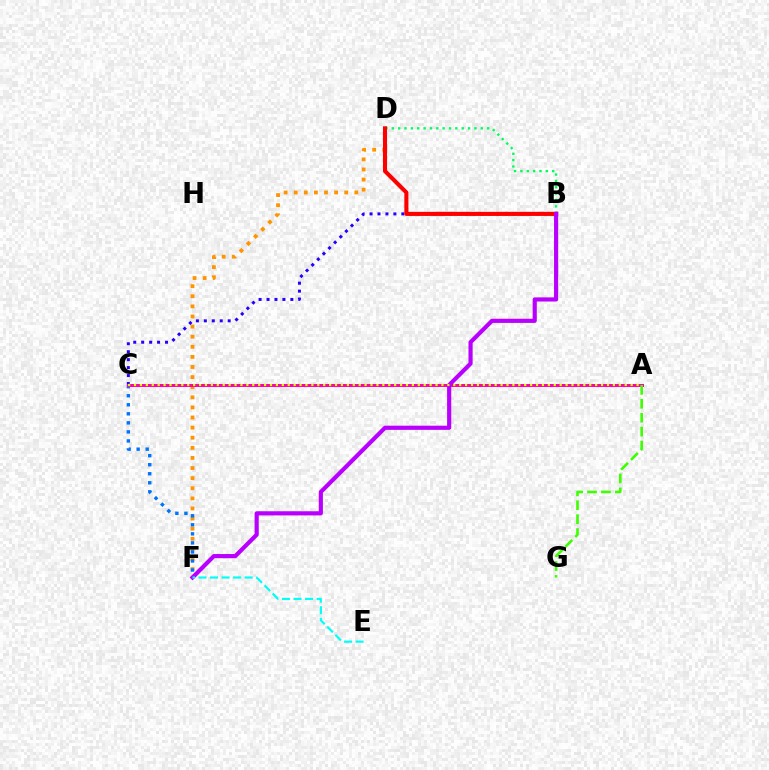{('D', 'F'): [{'color': '#ff9400', 'line_style': 'dotted', 'thickness': 2.75}], ('B', 'C'): [{'color': '#2500ff', 'line_style': 'dotted', 'thickness': 2.16}], ('C', 'F'): [{'color': '#0074ff', 'line_style': 'dotted', 'thickness': 2.45}], ('A', 'C'): [{'color': '#ff00ac', 'line_style': 'solid', 'thickness': 2.15}, {'color': '#d1ff00', 'line_style': 'dotted', 'thickness': 1.61}], ('B', 'D'): [{'color': '#00ff5c', 'line_style': 'dotted', 'thickness': 1.73}, {'color': '#ff0000', 'line_style': 'solid', 'thickness': 2.94}], ('B', 'F'): [{'color': '#b900ff', 'line_style': 'solid', 'thickness': 2.99}], ('E', 'F'): [{'color': '#00fff6', 'line_style': 'dashed', 'thickness': 1.57}], ('A', 'G'): [{'color': '#3dff00', 'line_style': 'dashed', 'thickness': 1.89}]}